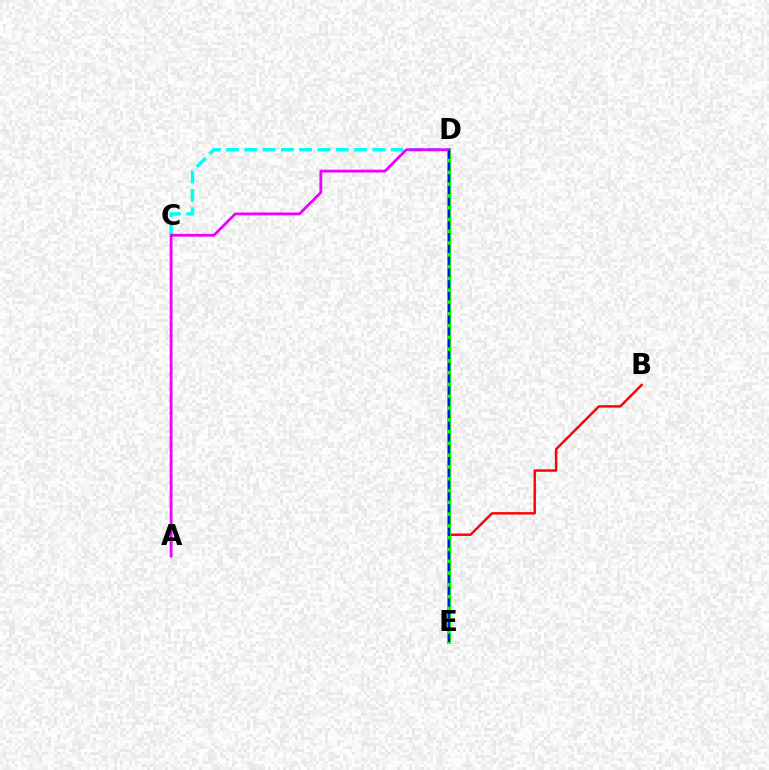{('C', 'D'): [{'color': '#00fff6', 'line_style': 'dashed', 'thickness': 2.48}], ('D', 'E'): [{'color': '#fcf500', 'line_style': 'dashed', 'thickness': 1.6}, {'color': '#08ff00', 'line_style': 'solid', 'thickness': 2.87}, {'color': '#0010ff', 'line_style': 'dashed', 'thickness': 1.6}], ('B', 'E'): [{'color': '#ff0000', 'line_style': 'solid', 'thickness': 1.74}], ('A', 'D'): [{'color': '#ee00ff', 'line_style': 'solid', 'thickness': 2.02}]}